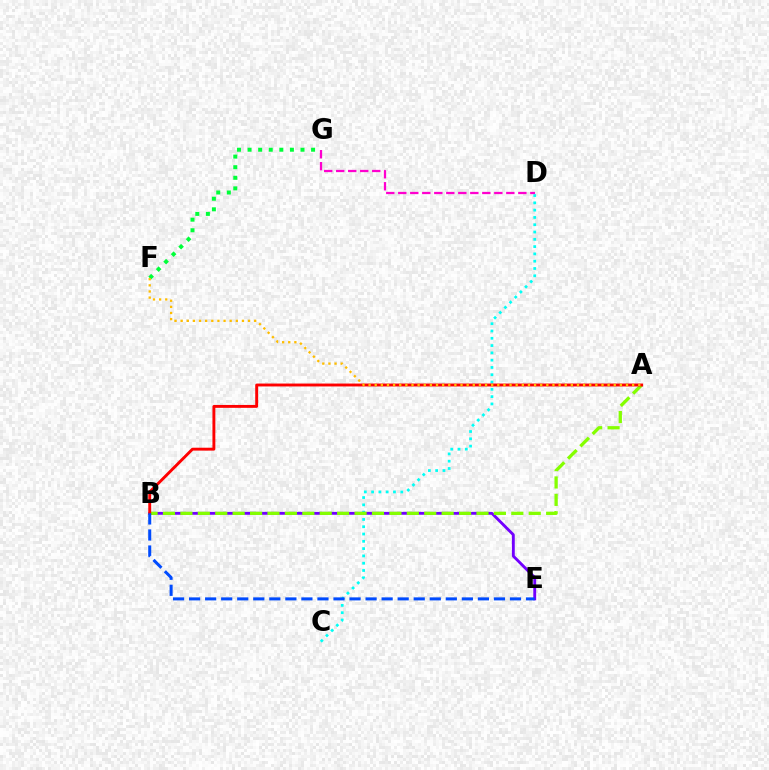{('F', 'G'): [{'color': '#00ff39', 'line_style': 'dotted', 'thickness': 2.88}], ('C', 'D'): [{'color': '#00fff6', 'line_style': 'dotted', 'thickness': 1.98}], ('B', 'E'): [{'color': '#7200ff', 'line_style': 'solid', 'thickness': 2.06}, {'color': '#004bff', 'line_style': 'dashed', 'thickness': 2.18}], ('D', 'G'): [{'color': '#ff00cf', 'line_style': 'dashed', 'thickness': 1.63}], ('A', 'B'): [{'color': '#84ff00', 'line_style': 'dashed', 'thickness': 2.37}, {'color': '#ff0000', 'line_style': 'solid', 'thickness': 2.09}], ('A', 'F'): [{'color': '#ffbd00', 'line_style': 'dotted', 'thickness': 1.67}]}